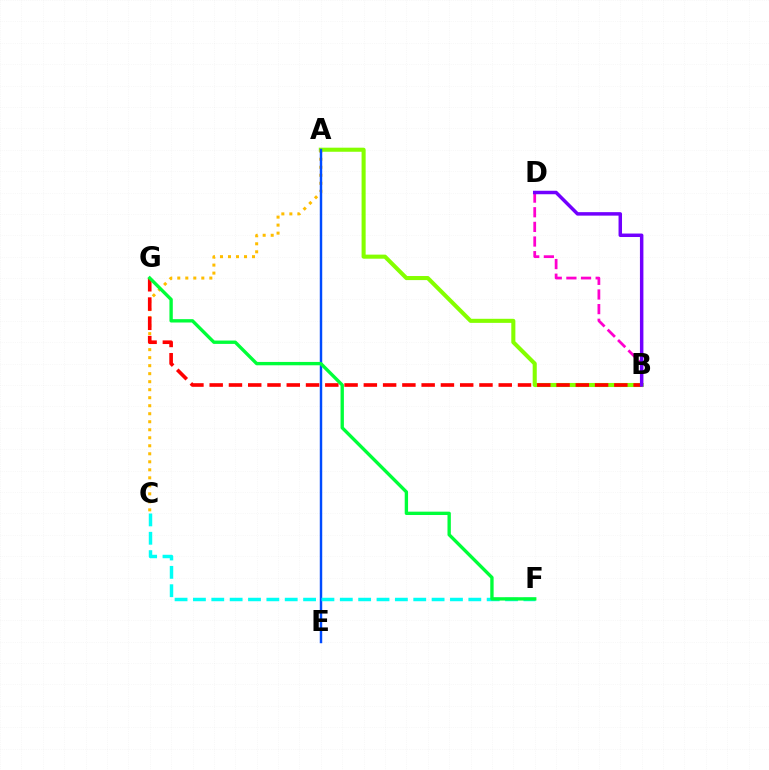{('A', 'B'): [{'color': '#84ff00', 'line_style': 'solid', 'thickness': 2.93}], ('A', 'C'): [{'color': '#ffbd00', 'line_style': 'dotted', 'thickness': 2.18}], ('B', 'D'): [{'color': '#ff00cf', 'line_style': 'dashed', 'thickness': 1.99}, {'color': '#7200ff', 'line_style': 'solid', 'thickness': 2.5}], ('A', 'E'): [{'color': '#004bff', 'line_style': 'solid', 'thickness': 1.76}], ('C', 'F'): [{'color': '#00fff6', 'line_style': 'dashed', 'thickness': 2.49}], ('B', 'G'): [{'color': '#ff0000', 'line_style': 'dashed', 'thickness': 2.62}], ('F', 'G'): [{'color': '#00ff39', 'line_style': 'solid', 'thickness': 2.41}]}